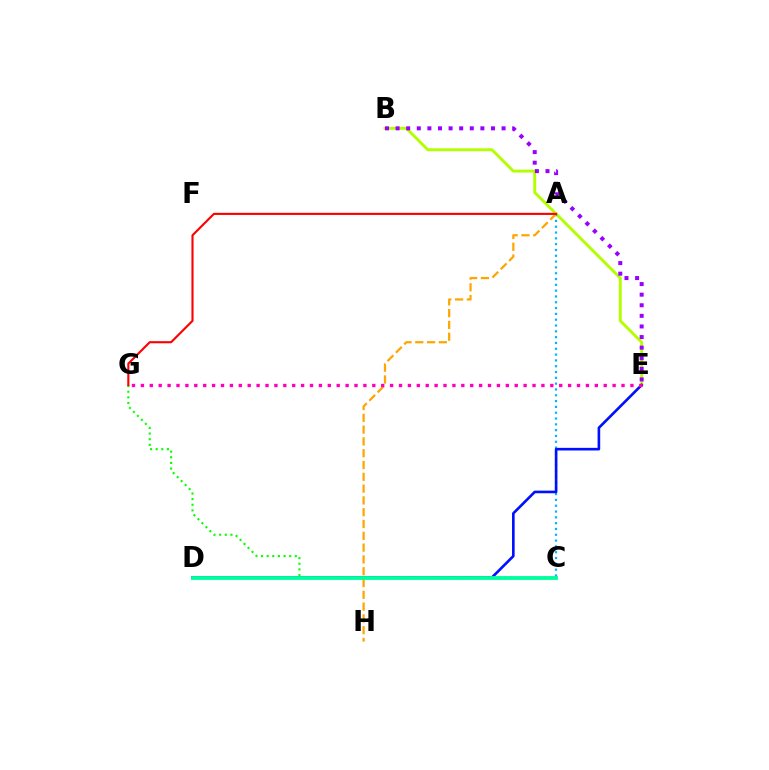{('B', 'E'): [{'color': '#b3ff00', 'line_style': 'solid', 'thickness': 2.09}, {'color': '#9b00ff', 'line_style': 'dotted', 'thickness': 2.88}], ('A', 'C'): [{'color': '#00b5ff', 'line_style': 'dotted', 'thickness': 1.58}], ('A', 'H'): [{'color': '#ffa500', 'line_style': 'dashed', 'thickness': 1.6}], ('C', 'G'): [{'color': '#08ff00', 'line_style': 'dotted', 'thickness': 1.53}], ('D', 'E'): [{'color': '#0010ff', 'line_style': 'solid', 'thickness': 1.89}], ('E', 'G'): [{'color': '#ff00bd', 'line_style': 'dotted', 'thickness': 2.42}], ('A', 'G'): [{'color': '#ff0000', 'line_style': 'solid', 'thickness': 1.53}], ('C', 'D'): [{'color': '#00ff9d', 'line_style': 'solid', 'thickness': 2.74}]}